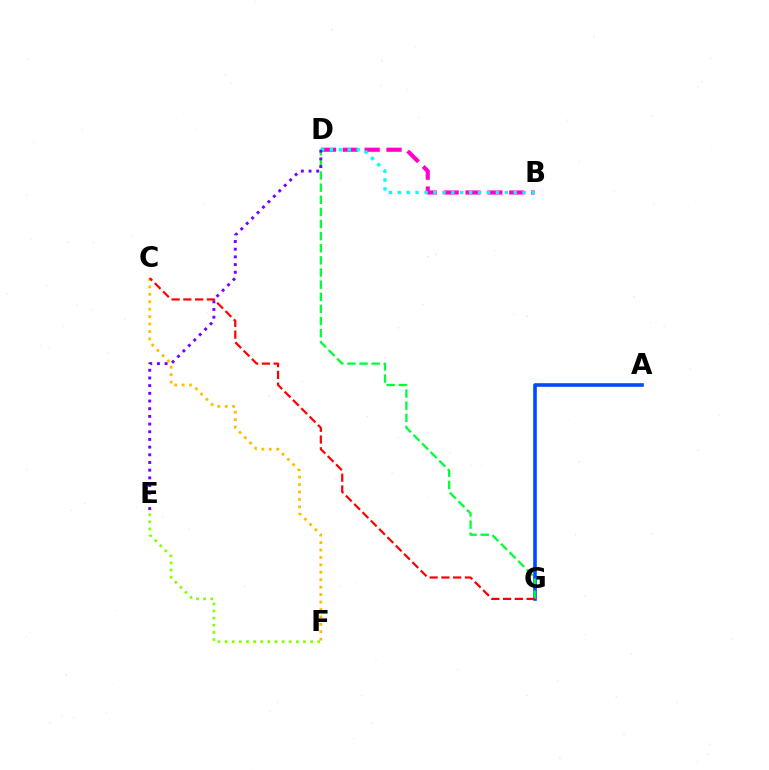{('B', 'D'): [{'color': '#ff00cf', 'line_style': 'dashed', 'thickness': 2.97}, {'color': '#00fff6', 'line_style': 'dotted', 'thickness': 2.42}], ('A', 'G'): [{'color': '#004bff', 'line_style': 'solid', 'thickness': 2.6}], ('D', 'G'): [{'color': '#00ff39', 'line_style': 'dashed', 'thickness': 1.65}], ('E', 'F'): [{'color': '#84ff00', 'line_style': 'dotted', 'thickness': 1.94}], ('C', 'F'): [{'color': '#ffbd00', 'line_style': 'dotted', 'thickness': 2.02}], ('C', 'G'): [{'color': '#ff0000', 'line_style': 'dashed', 'thickness': 1.6}], ('D', 'E'): [{'color': '#7200ff', 'line_style': 'dotted', 'thickness': 2.09}]}